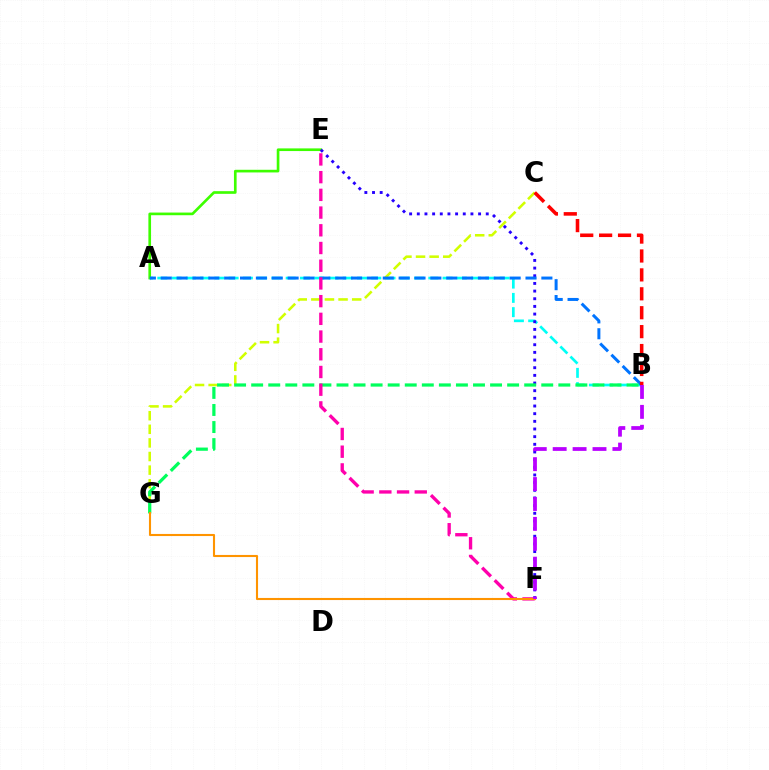{('A', 'B'): [{'color': '#00fff6', 'line_style': 'dashed', 'thickness': 1.94}, {'color': '#0074ff', 'line_style': 'dashed', 'thickness': 2.15}], ('A', 'E'): [{'color': '#3dff00', 'line_style': 'solid', 'thickness': 1.92}], ('C', 'G'): [{'color': '#d1ff00', 'line_style': 'dashed', 'thickness': 1.85}], ('E', 'F'): [{'color': '#2500ff', 'line_style': 'dotted', 'thickness': 2.08}, {'color': '#ff00ac', 'line_style': 'dashed', 'thickness': 2.41}], ('B', 'G'): [{'color': '#00ff5c', 'line_style': 'dashed', 'thickness': 2.32}], ('B', 'C'): [{'color': '#ff0000', 'line_style': 'dashed', 'thickness': 2.57}], ('F', 'G'): [{'color': '#ff9400', 'line_style': 'solid', 'thickness': 1.51}], ('B', 'F'): [{'color': '#b900ff', 'line_style': 'dashed', 'thickness': 2.7}]}